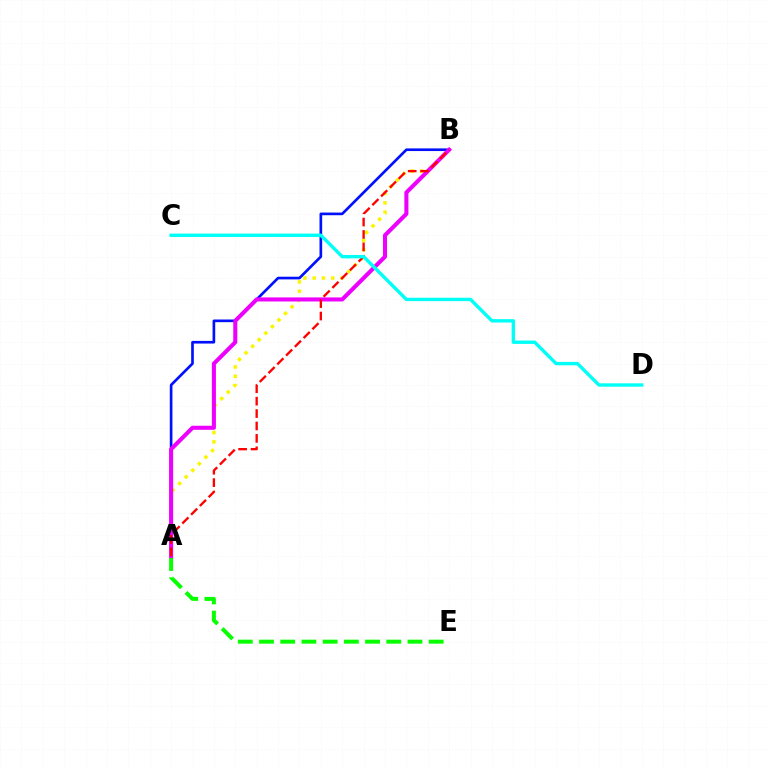{('A', 'E'): [{'color': '#08ff00', 'line_style': 'dashed', 'thickness': 2.88}], ('A', 'B'): [{'color': '#0010ff', 'line_style': 'solid', 'thickness': 1.92}, {'color': '#fcf500', 'line_style': 'dotted', 'thickness': 2.53}, {'color': '#ee00ff', 'line_style': 'solid', 'thickness': 2.92}, {'color': '#ff0000', 'line_style': 'dashed', 'thickness': 1.69}], ('C', 'D'): [{'color': '#00fff6', 'line_style': 'solid', 'thickness': 2.43}]}